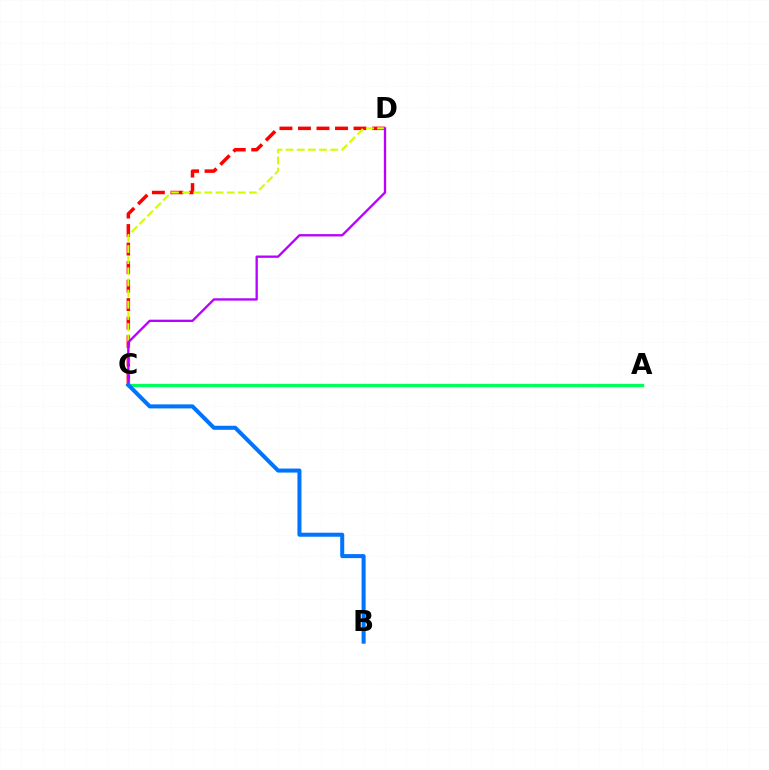{('C', 'D'): [{'color': '#ff0000', 'line_style': 'dashed', 'thickness': 2.52}, {'color': '#d1ff00', 'line_style': 'dashed', 'thickness': 1.51}, {'color': '#b900ff', 'line_style': 'solid', 'thickness': 1.67}], ('A', 'C'): [{'color': '#00ff5c', 'line_style': 'solid', 'thickness': 2.4}], ('B', 'C'): [{'color': '#0074ff', 'line_style': 'solid', 'thickness': 2.9}]}